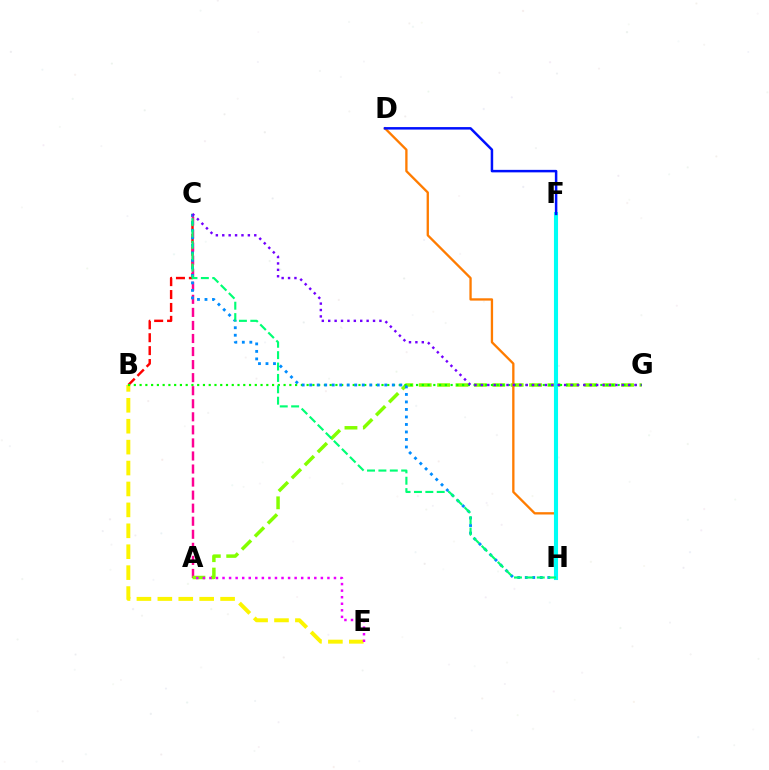{('B', 'C'): [{'color': '#ff0000', 'line_style': 'dashed', 'thickness': 1.75}], ('A', 'C'): [{'color': '#ff0094', 'line_style': 'dashed', 'thickness': 1.77}], ('B', 'E'): [{'color': '#fcf500', 'line_style': 'dashed', 'thickness': 2.84}], ('A', 'G'): [{'color': '#84ff00', 'line_style': 'dashed', 'thickness': 2.5}], ('D', 'H'): [{'color': '#ff7c00', 'line_style': 'solid', 'thickness': 1.67}], ('B', 'G'): [{'color': '#08ff00', 'line_style': 'dotted', 'thickness': 1.56}], ('C', 'H'): [{'color': '#008cff', 'line_style': 'dotted', 'thickness': 2.04}, {'color': '#00ff74', 'line_style': 'dashed', 'thickness': 1.55}], ('F', 'H'): [{'color': '#00fff6', 'line_style': 'solid', 'thickness': 2.94}], ('D', 'F'): [{'color': '#0010ff', 'line_style': 'solid', 'thickness': 1.79}], ('A', 'E'): [{'color': '#ee00ff', 'line_style': 'dotted', 'thickness': 1.78}], ('C', 'G'): [{'color': '#7200ff', 'line_style': 'dotted', 'thickness': 1.74}]}